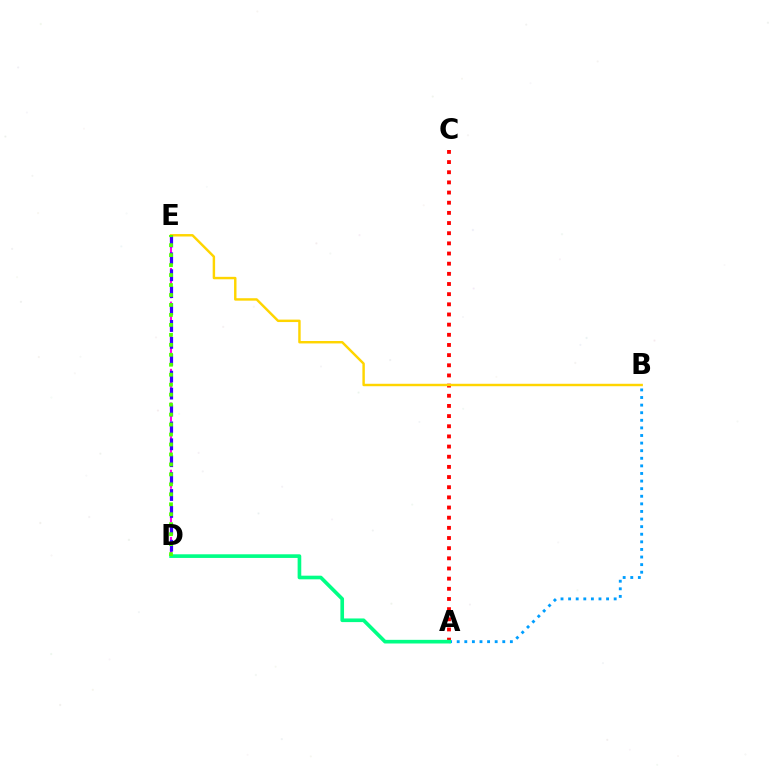{('A', 'C'): [{'color': '#ff0000', 'line_style': 'dotted', 'thickness': 2.76}], ('B', 'E'): [{'color': '#ffd500', 'line_style': 'solid', 'thickness': 1.76}], ('D', 'E'): [{'color': '#ff00ed', 'line_style': 'dashed', 'thickness': 1.52}, {'color': '#3700ff', 'line_style': 'dashed', 'thickness': 2.3}, {'color': '#4fff00', 'line_style': 'dotted', 'thickness': 2.71}], ('A', 'B'): [{'color': '#009eff', 'line_style': 'dotted', 'thickness': 2.06}], ('A', 'D'): [{'color': '#00ff86', 'line_style': 'solid', 'thickness': 2.62}]}